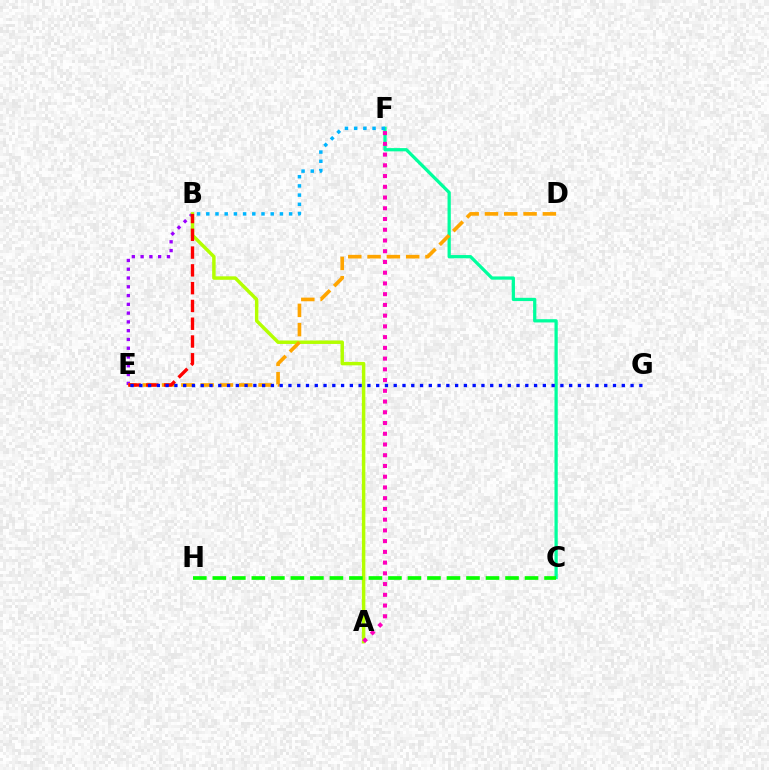{('C', 'F'): [{'color': '#00ff9d', 'line_style': 'solid', 'thickness': 2.34}], ('B', 'E'): [{'color': '#9b00ff', 'line_style': 'dotted', 'thickness': 2.38}, {'color': '#ff0000', 'line_style': 'dashed', 'thickness': 2.42}], ('A', 'B'): [{'color': '#b3ff00', 'line_style': 'solid', 'thickness': 2.49}], ('D', 'E'): [{'color': '#ffa500', 'line_style': 'dashed', 'thickness': 2.62}], ('A', 'F'): [{'color': '#ff00bd', 'line_style': 'dotted', 'thickness': 2.92}], ('E', 'G'): [{'color': '#0010ff', 'line_style': 'dotted', 'thickness': 2.38}], ('C', 'H'): [{'color': '#08ff00', 'line_style': 'dashed', 'thickness': 2.65}], ('B', 'F'): [{'color': '#00b5ff', 'line_style': 'dotted', 'thickness': 2.5}]}